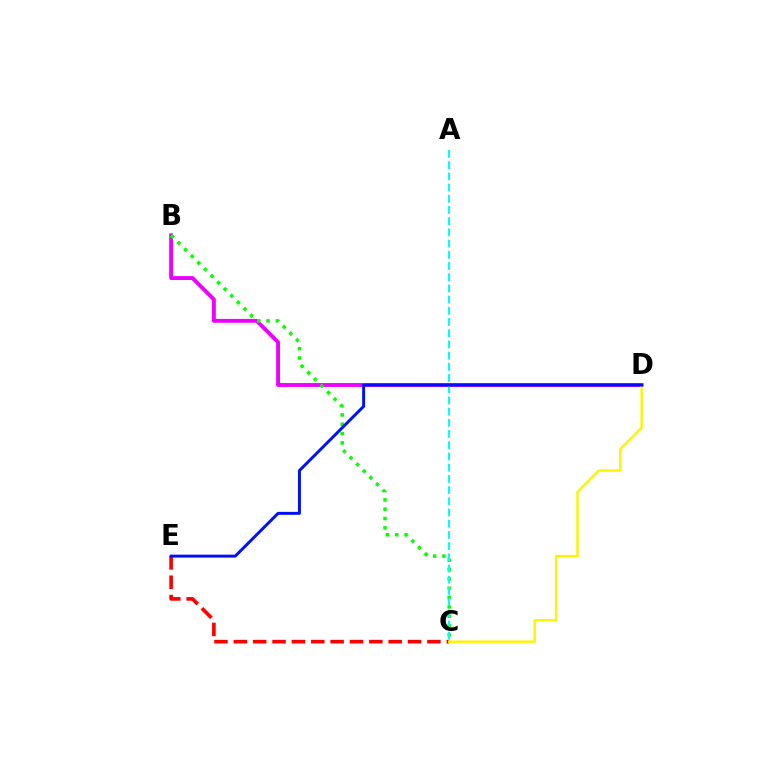{('C', 'E'): [{'color': '#ff0000', 'line_style': 'dashed', 'thickness': 2.63}], ('B', 'D'): [{'color': '#ee00ff', 'line_style': 'solid', 'thickness': 2.79}], ('C', 'D'): [{'color': '#fcf500', 'line_style': 'solid', 'thickness': 1.75}], ('B', 'C'): [{'color': '#08ff00', 'line_style': 'dotted', 'thickness': 2.54}], ('A', 'C'): [{'color': '#00fff6', 'line_style': 'dashed', 'thickness': 1.52}], ('D', 'E'): [{'color': '#0010ff', 'line_style': 'solid', 'thickness': 2.13}]}